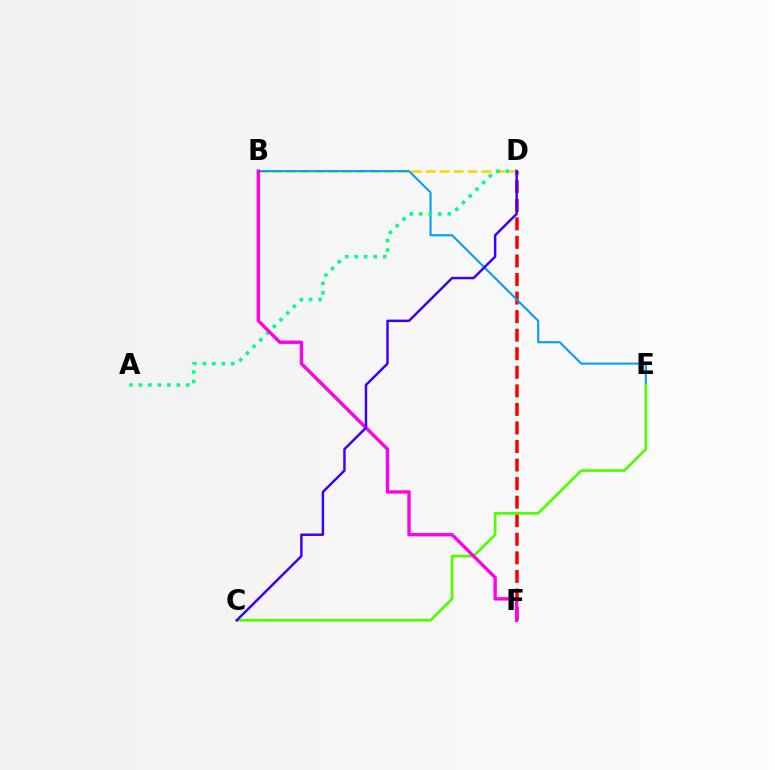{('D', 'F'): [{'color': '#ff0000', 'line_style': 'dashed', 'thickness': 2.52}], ('B', 'D'): [{'color': '#ffd500', 'line_style': 'dashed', 'thickness': 1.89}], ('B', 'E'): [{'color': '#009eff', 'line_style': 'solid', 'thickness': 1.51}], ('C', 'E'): [{'color': '#4fff00', 'line_style': 'solid', 'thickness': 1.94}], ('A', 'D'): [{'color': '#00ff86', 'line_style': 'dotted', 'thickness': 2.58}], ('B', 'F'): [{'color': '#ff00ed', 'line_style': 'solid', 'thickness': 2.43}], ('C', 'D'): [{'color': '#3700ff', 'line_style': 'solid', 'thickness': 1.76}]}